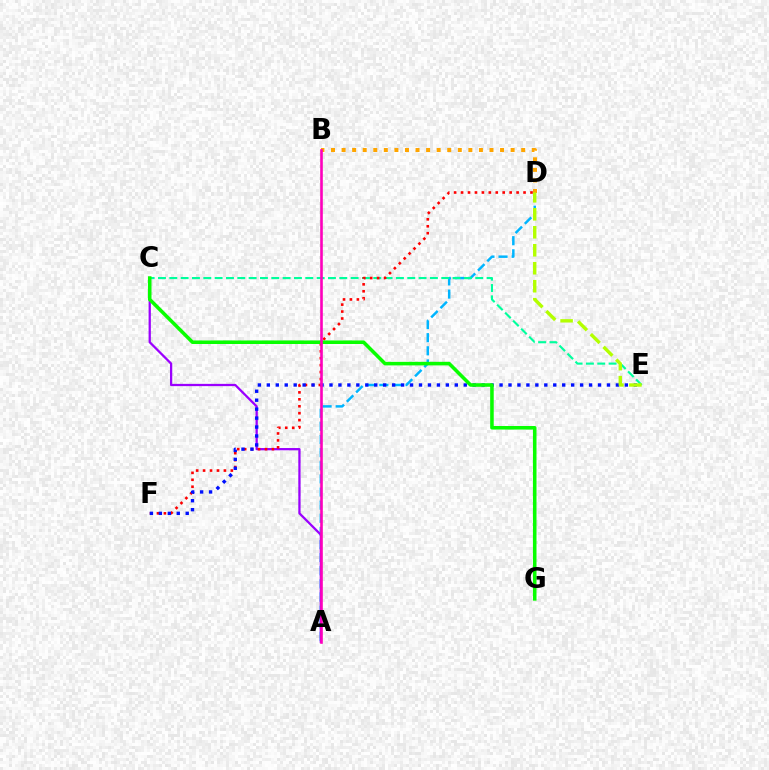{('A', 'D'): [{'color': '#00b5ff', 'line_style': 'dashed', 'thickness': 1.78}], ('B', 'D'): [{'color': '#ffa500', 'line_style': 'dotted', 'thickness': 2.87}], ('A', 'C'): [{'color': '#9b00ff', 'line_style': 'solid', 'thickness': 1.63}], ('C', 'E'): [{'color': '#00ff9d', 'line_style': 'dashed', 'thickness': 1.54}], ('D', 'F'): [{'color': '#ff0000', 'line_style': 'dotted', 'thickness': 1.89}], ('E', 'F'): [{'color': '#0010ff', 'line_style': 'dotted', 'thickness': 2.43}], ('C', 'G'): [{'color': '#08ff00', 'line_style': 'solid', 'thickness': 2.56}], ('D', 'E'): [{'color': '#b3ff00', 'line_style': 'dashed', 'thickness': 2.44}], ('A', 'B'): [{'color': '#ff00bd', 'line_style': 'solid', 'thickness': 1.88}]}